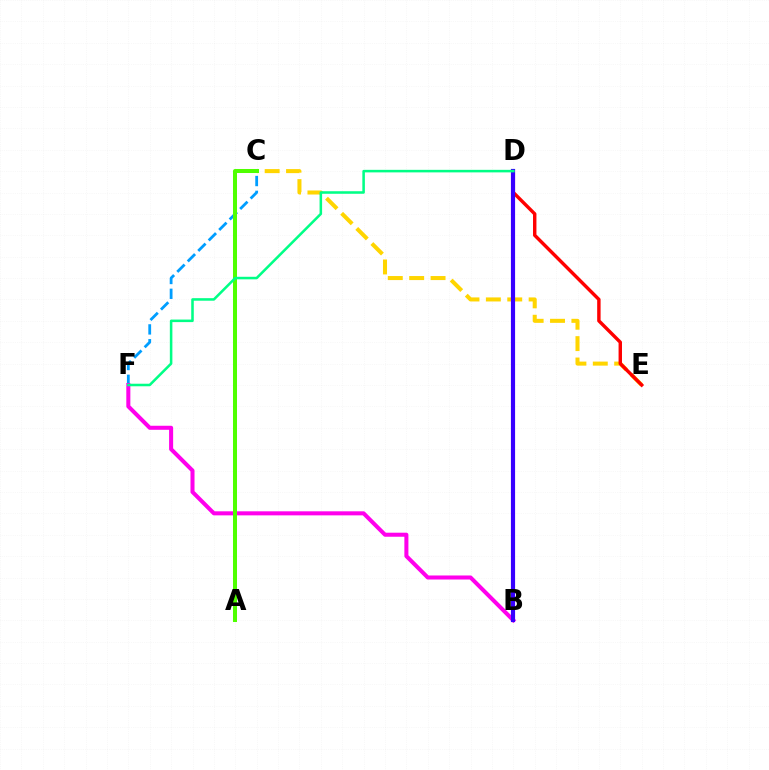{('C', 'E'): [{'color': '#ffd500', 'line_style': 'dashed', 'thickness': 2.91}], ('C', 'F'): [{'color': '#009eff', 'line_style': 'dashed', 'thickness': 2.01}], ('B', 'F'): [{'color': '#ff00ed', 'line_style': 'solid', 'thickness': 2.91}], ('D', 'E'): [{'color': '#ff0000', 'line_style': 'solid', 'thickness': 2.46}], ('B', 'D'): [{'color': '#3700ff', 'line_style': 'solid', 'thickness': 3.0}], ('A', 'C'): [{'color': '#4fff00', 'line_style': 'solid', 'thickness': 2.89}], ('D', 'F'): [{'color': '#00ff86', 'line_style': 'solid', 'thickness': 1.83}]}